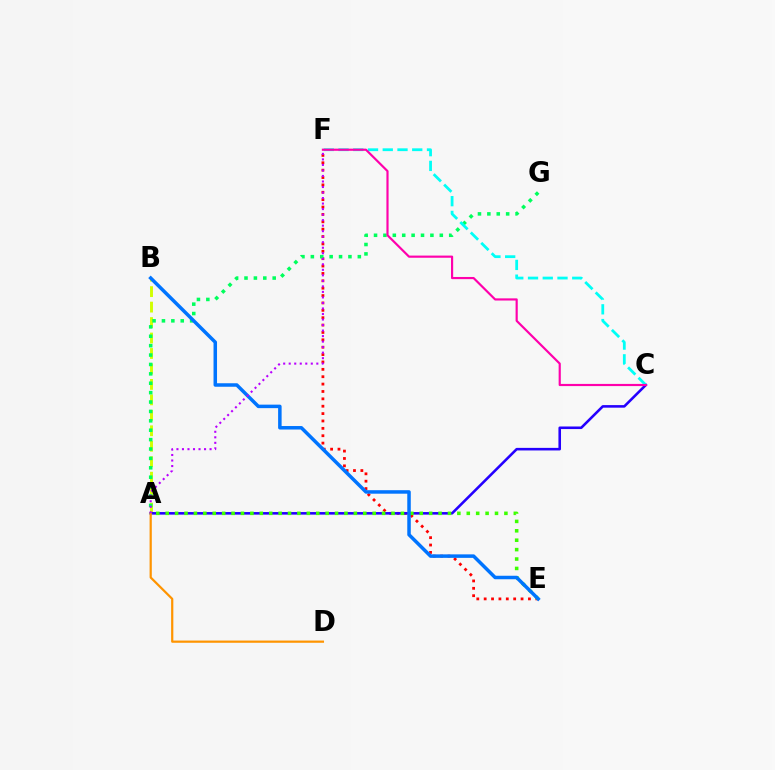{('E', 'F'): [{'color': '#ff0000', 'line_style': 'dotted', 'thickness': 2.0}], ('A', 'B'): [{'color': '#d1ff00', 'line_style': 'dashed', 'thickness': 2.1}], ('A', 'C'): [{'color': '#2500ff', 'line_style': 'solid', 'thickness': 1.85}], ('A', 'E'): [{'color': '#3dff00', 'line_style': 'dotted', 'thickness': 2.56}], ('A', 'G'): [{'color': '#00ff5c', 'line_style': 'dotted', 'thickness': 2.55}], ('B', 'E'): [{'color': '#0074ff', 'line_style': 'solid', 'thickness': 2.52}], ('C', 'F'): [{'color': '#00fff6', 'line_style': 'dashed', 'thickness': 2.0}, {'color': '#ff00ac', 'line_style': 'solid', 'thickness': 1.56}], ('A', 'D'): [{'color': '#ff9400', 'line_style': 'solid', 'thickness': 1.59}], ('A', 'F'): [{'color': '#b900ff', 'line_style': 'dotted', 'thickness': 1.5}]}